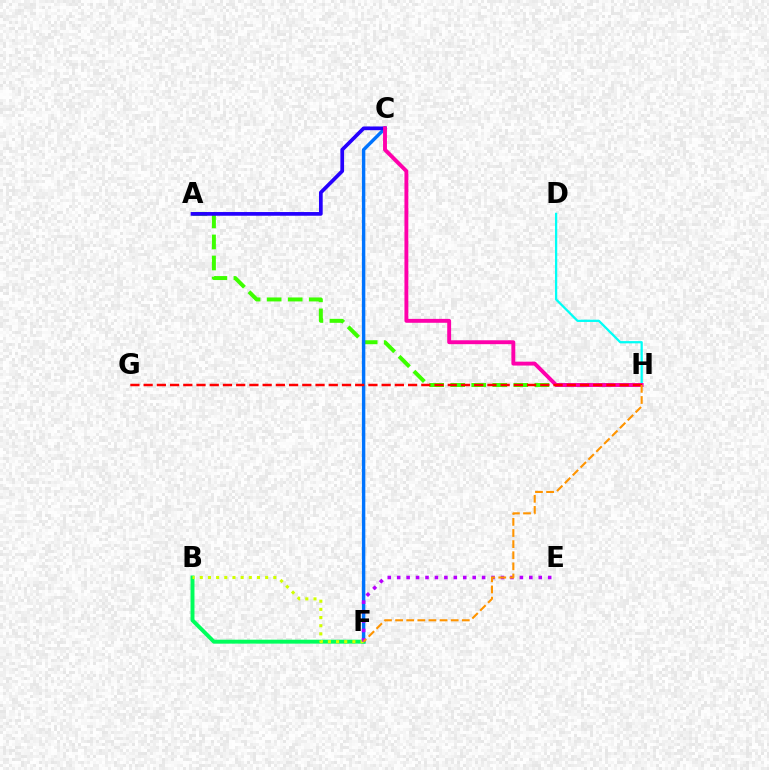{('A', 'H'): [{'color': '#3dff00', 'line_style': 'dashed', 'thickness': 2.86}], ('C', 'F'): [{'color': '#0074ff', 'line_style': 'solid', 'thickness': 2.46}], ('D', 'H'): [{'color': '#00fff6', 'line_style': 'solid', 'thickness': 1.63}], ('B', 'F'): [{'color': '#00ff5c', 'line_style': 'solid', 'thickness': 2.84}, {'color': '#d1ff00', 'line_style': 'dotted', 'thickness': 2.22}], ('A', 'C'): [{'color': '#2500ff', 'line_style': 'solid', 'thickness': 2.67}], ('C', 'H'): [{'color': '#ff00ac', 'line_style': 'solid', 'thickness': 2.81}], ('G', 'H'): [{'color': '#ff0000', 'line_style': 'dashed', 'thickness': 1.8}], ('E', 'F'): [{'color': '#b900ff', 'line_style': 'dotted', 'thickness': 2.56}], ('F', 'H'): [{'color': '#ff9400', 'line_style': 'dashed', 'thickness': 1.51}]}